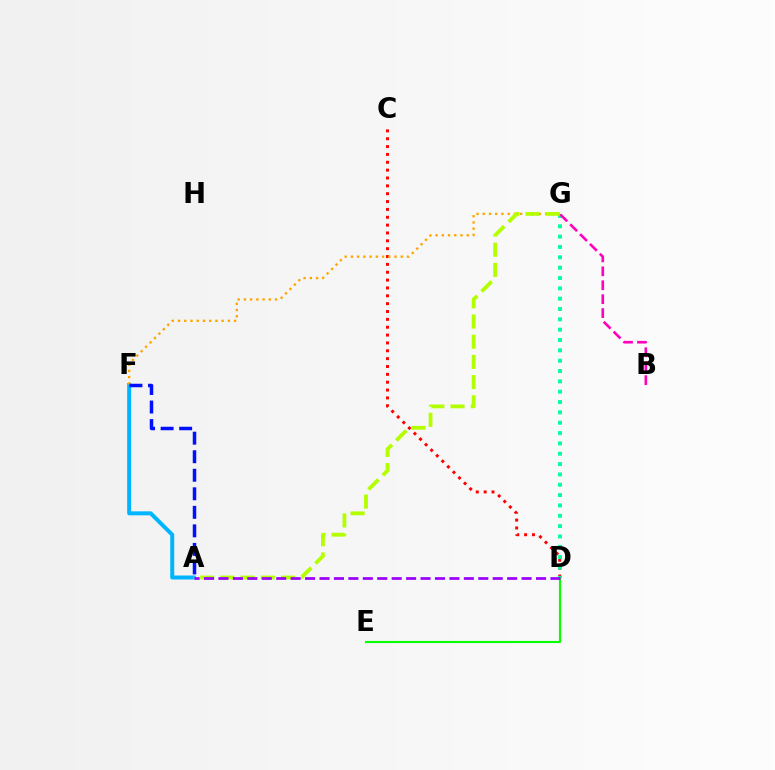{('C', 'D'): [{'color': '#ff0000', 'line_style': 'dotted', 'thickness': 2.13}], ('D', 'G'): [{'color': '#00ff9d', 'line_style': 'dotted', 'thickness': 2.81}], ('A', 'F'): [{'color': '#00b5ff', 'line_style': 'solid', 'thickness': 2.87}, {'color': '#0010ff', 'line_style': 'dashed', 'thickness': 2.52}], ('F', 'G'): [{'color': '#ffa500', 'line_style': 'dotted', 'thickness': 1.69}], ('D', 'E'): [{'color': '#08ff00', 'line_style': 'solid', 'thickness': 1.53}], ('B', 'G'): [{'color': '#ff00bd', 'line_style': 'dashed', 'thickness': 1.89}], ('A', 'G'): [{'color': '#b3ff00', 'line_style': 'dashed', 'thickness': 2.74}], ('A', 'D'): [{'color': '#9b00ff', 'line_style': 'dashed', 'thickness': 1.96}]}